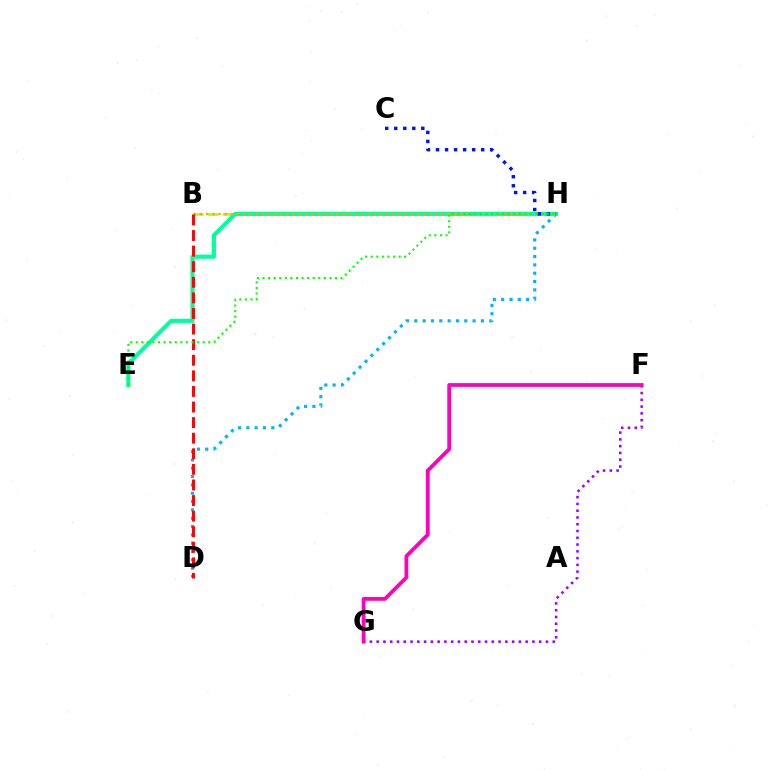{('B', 'H'): [{'color': '#b3ff00', 'line_style': 'dashed', 'thickness': 1.98}, {'color': '#ffa500', 'line_style': 'dotted', 'thickness': 1.69}], ('F', 'G'): [{'color': '#9b00ff', 'line_style': 'dotted', 'thickness': 1.84}, {'color': '#ff00bd', 'line_style': 'solid', 'thickness': 2.71}], ('D', 'H'): [{'color': '#00b5ff', 'line_style': 'dotted', 'thickness': 2.26}], ('E', 'H'): [{'color': '#00ff9d', 'line_style': 'solid', 'thickness': 2.96}, {'color': '#08ff00', 'line_style': 'dotted', 'thickness': 1.51}], ('B', 'D'): [{'color': '#ff0000', 'line_style': 'dashed', 'thickness': 2.12}], ('C', 'H'): [{'color': '#0010ff', 'line_style': 'dotted', 'thickness': 2.45}]}